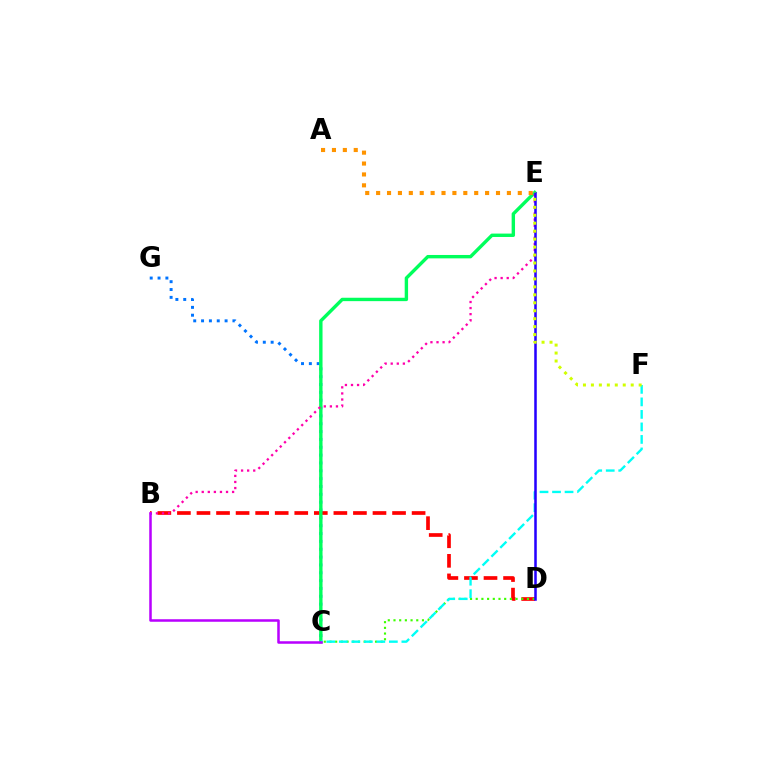{('B', 'D'): [{'color': '#ff0000', 'line_style': 'dashed', 'thickness': 2.66}], ('C', 'G'): [{'color': '#0074ff', 'line_style': 'dotted', 'thickness': 2.13}], ('C', 'D'): [{'color': '#3dff00', 'line_style': 'dotted', 'thickness': 1.55}], ('C', 'E'): [{'color': '#00ff5c', 'line_style': 'solid', 'thickness': 2.44}], ('C', 'F'): [{'color': '#00fff6', 'line_style': 'dashed', 'thickness': 1.7}], ('B', 'E'): [{'color': '#ff00ac', 'line_style': 'dotted', 'thickness': 1.65}], ('D', 'E'): [{'color': '#2500ff', 'line_style': 'solid', 'thickness': 1.82}], ('E', 'F'): [{'color': '#d1ff00', 'line_style': 'dotted', 'thickness': 2.16}], ('A', 'E'): [{'color': '#ff9400', 'line_style': 'dotted', 'thickness': 2.96}], ('B', 'C'): [{'color': '#b900ff', 'line_style': 'solid', 'thickness': 1.82}]}